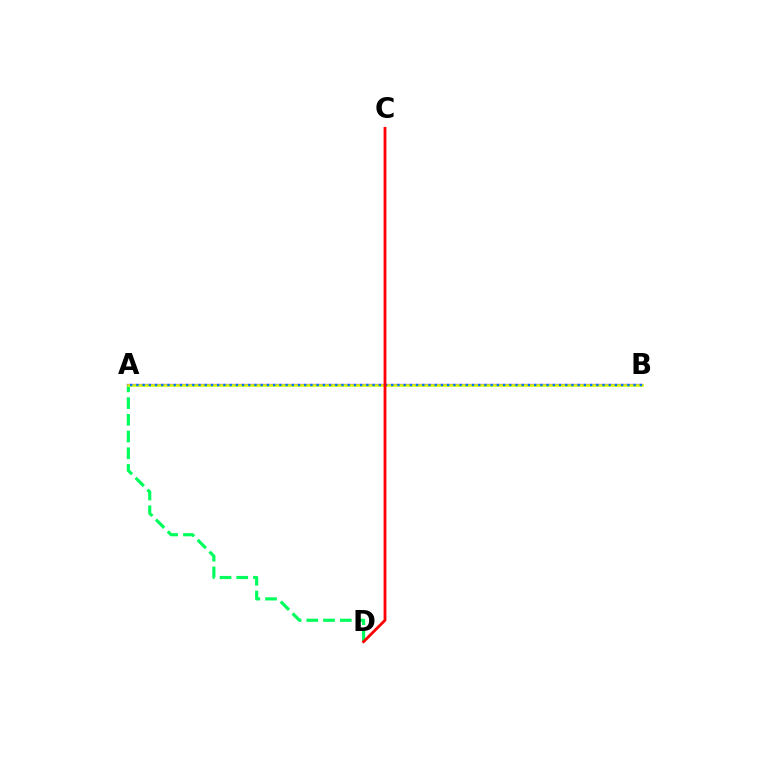{('A', 'D'): [{'color': '#00ff5c', 'line_style': 'dashed', 'thickness': 2.27}], ('A', 'B'): [{'color': '#b900ff', 'line_style': 'solid', 'thickness': 1.61}, {'color': '#d1ff00', 'line_style': 'solid', 'thickness': 1.88}, {'color': '#0074ff', 'line_style': 'dotted', 'thickness': 1.69}], ('C', 'D'): [{'color': '#ff0000', 'line_style': 'solid', 'thickness': 2.02}]}